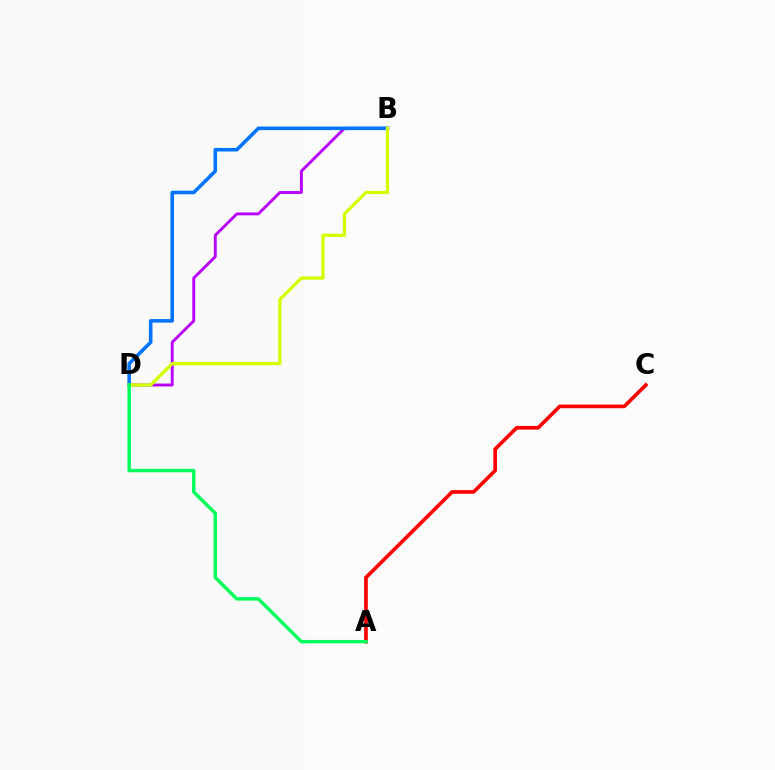{('B', 'D'): [{'color': '#b900ff', 'line_style': 'solid', 'thickness': 2.09}, {'color': '#0074ff', 'line_style': 'solid', 'thickness': 2.57}, {'color': '#d1ff00', 'line_style': 'solid', 'thickness': 2.36}], ('A', 'C'): [{'color': '#ff0000', 'line_style': 'solid', 'thickness': 2.62}], ('A', 'D'): [{'color': '#00ff5c', 'line_style': 'solid', 'thickness': 2.48}]}